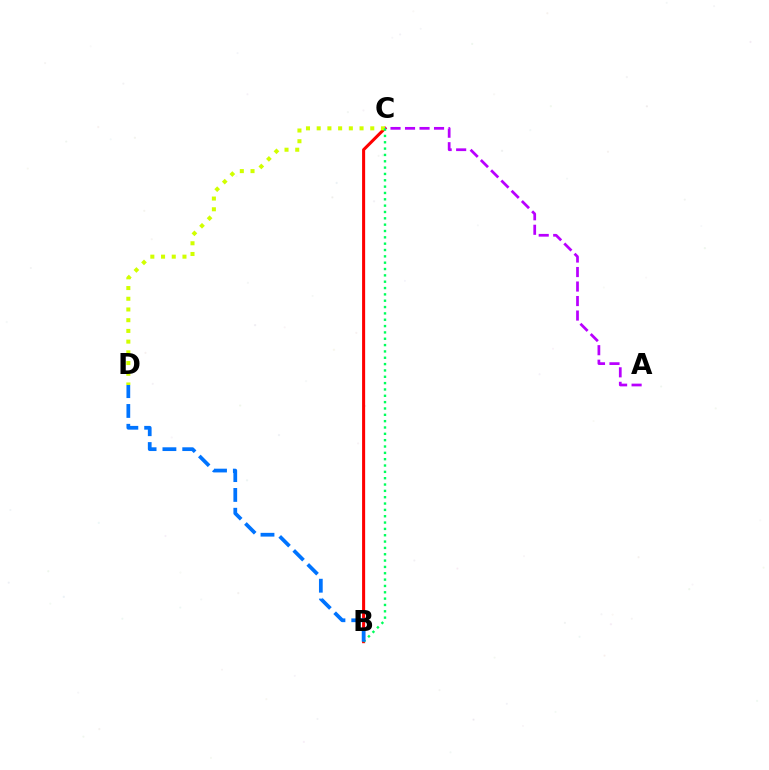{('B', 'C'): [{'color': '#ff0000', 'line_style': 'solid', 'thickness': 2.19}, {'color': '#00ff5c', 'line_style': 'dotted', 'thickness': 1.72}], ('C', 'D'): [{'color': '#d1ff00', 'line_style': 'dotted', 'thickness': 2.91}], ('A', 'C'): [{'color': '#b900ff', 'line_style': 'dashed', 'thickness': 1.97}], ('B', 'D'): [{'color': '#0074ff', 'line_style': 'dashed', 'thickness': 2.69}]}